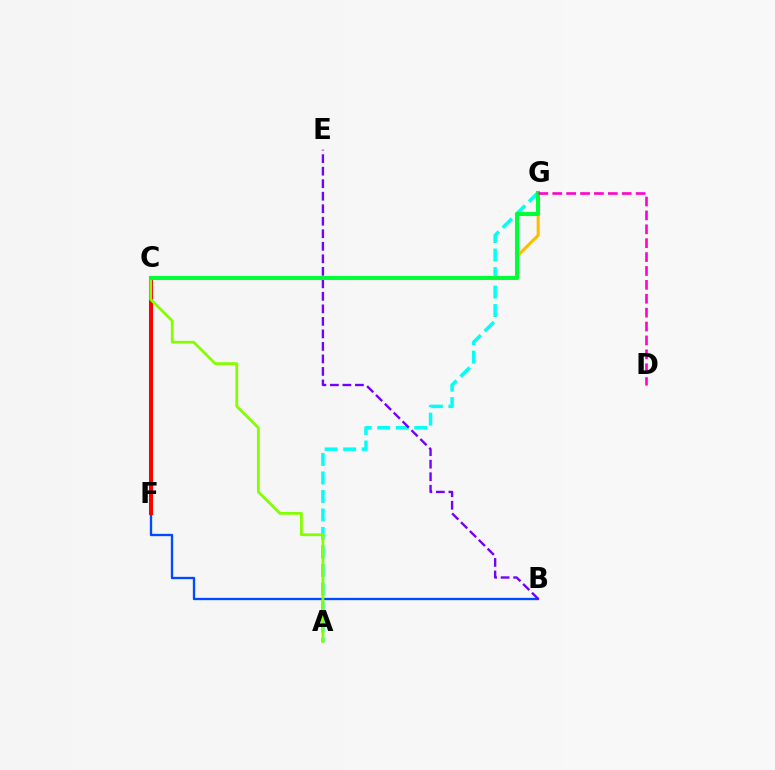{('A', 'G'): [{'color': '#00fff6', 'line_style': 'dashed', 'thickness': 2.51}], ('B', 'F'): [{'color': '#004bff', 'line_style': 'solid', 'thickness': 1.69}], ('C', 'G'): [{'color': '#ffbd00', 'line_style': 'solid', 'thickness': 2.23}, {'color': '#00ff39', 'line_style': 'solid', 'thickness': 2.92}], ('B', 'E'): [{'color': '#7200ff', 'line_style': 'dashed', 'thickness': 1.7}], ('C', 'F'): [{'color': '#ff0000', 'line_style': 'solid', 'thickness': 2.92}], ('A', 'C'): [{'color': '#84ff00', 'line_style': 'solid', 'thickness': 2.0}], ('D', 'G'): [{'color': '#ff00cf', 'line_style': 'dashed', 'thickness': 1.89}]}